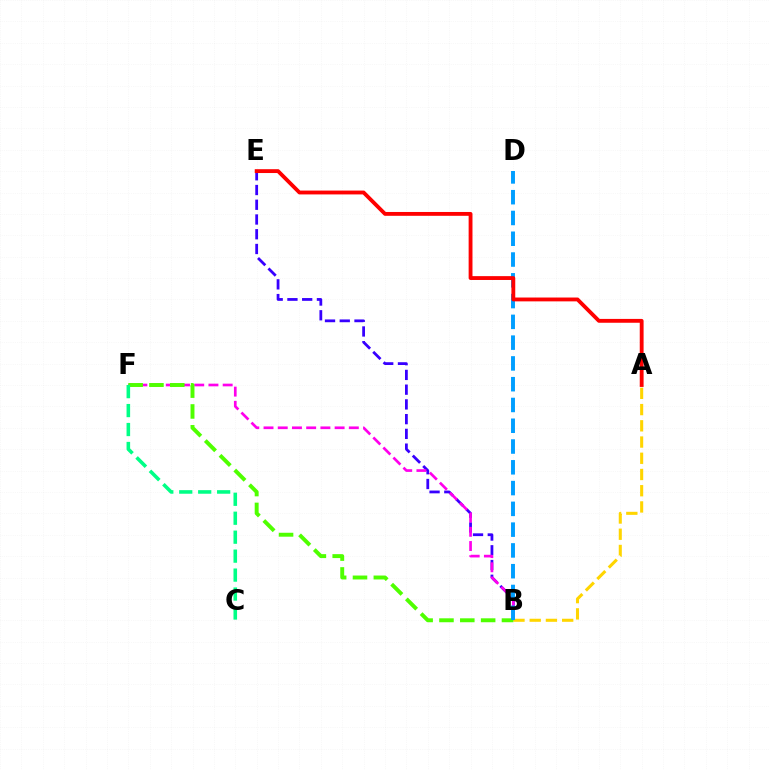{('B', 'E'): [{'color': '#3700ff', 'line_style': 'dashed', 'thickness': 2.0}], ('B', 'F'): [{'color': '#ff00ed', 'line_style': 'dashed', 'thickness': 1.93}, {'color': '#4fff00', 'line_style': 'dashed', 'thickness': 2.83}], ('A', 'B'): [{'color': '#ffd500', 'line_style': 'dashed', 'thickness': 2.2}], ('B', 'D'): [{'color': '#009eff', 'line_style': 'dashed', 'thickness': 2.82}], ('C', 'F'): [{'color': '#00ff86', 'line_style': 'dashed', 'thickness': 2.57}], ('A', 'E'): [{'color': '#ff0000', 'line_style': 'solid', 'thickness': 2.77}]}